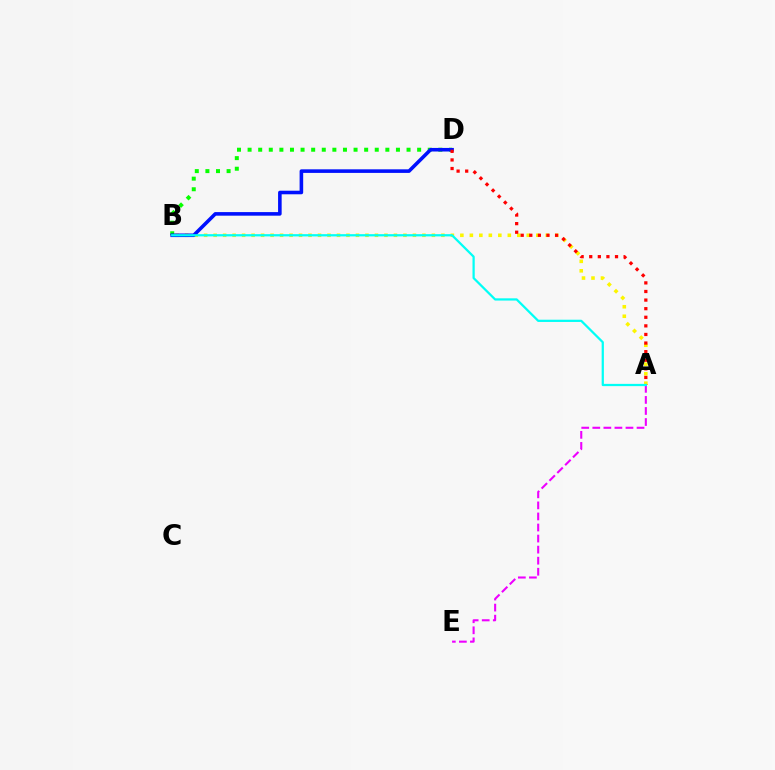{('A', 'E'): [{'color': '#ee00ff', 'line_style': 'dashed', 'thickness': 1.5}], ('B', 'D'): [{'color': '#08ff00', 'line_style': 'dotted', 'thickness': 2.88}, {'color': '#0010ff', 'line_style': 'solid', 'thickness': 2.58}], ('A', 'B'): [{'color': '#fcf500', 'line_style': 'dotted', 'thickness': 2.58}, {'color': '#00fff6', 'line_style': 'solid', 'thickness': 1.61}], ('A', 'D'): [{'color': '#ff0000', 'line_style': 'dotted', 'thickness': 2.34}]}